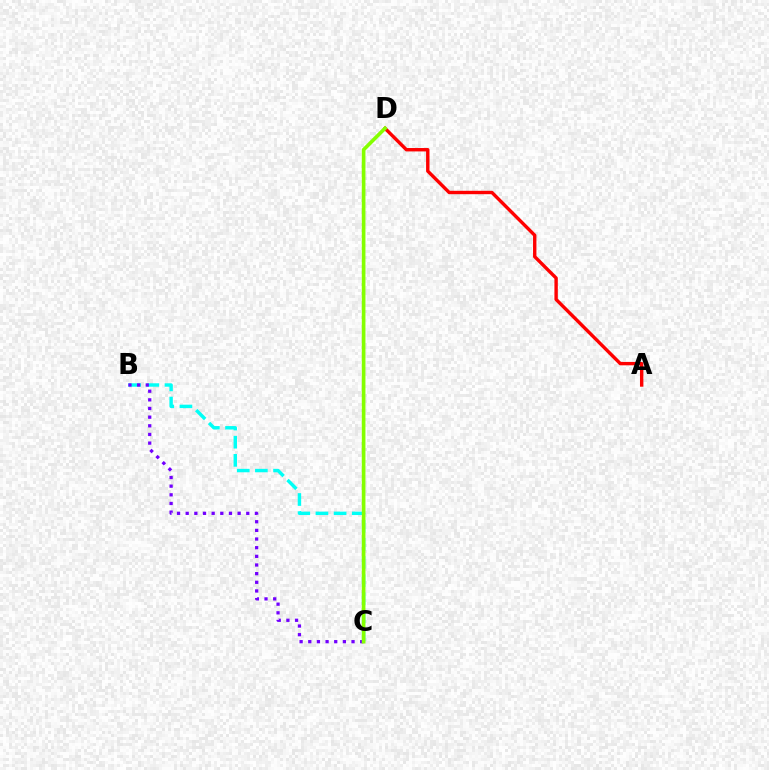{('B', 'C'): [{'color': '#00fff6', 'line_style': 'dashed', 'thickness': 2.47}, {'color': '#7200ff', 'line_style': 'dotted', 'thickness': 2.35}], ('A', 'D'): [{'color': '#ff0000', 'line_style': 'solid', 'thickness': 2.44}], ('C', 'D'): [{'color': '#84ff00', 'line_style': 'solid', 'thickness': 2.63}]}